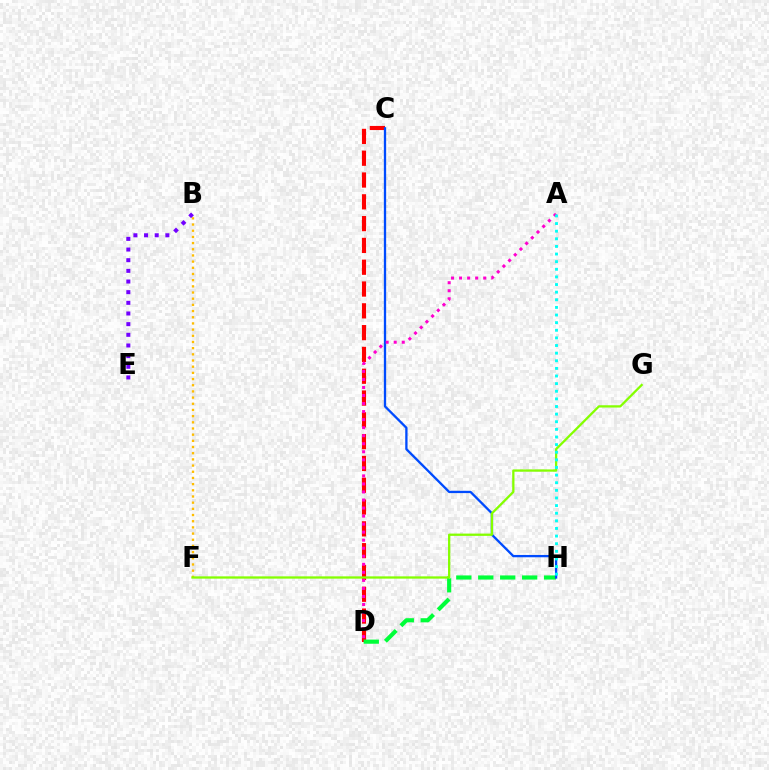{('C', 'D'): [{'color': '#ff0000', 'line_style': 'dashed', 'thickness': 2.96}], ('B', 'E'): [{'color': '#7200ff', 'line_style': 'dotted', 'thickness': 2.9}], ('D', 'H'): [{'color': '#00ff39', 'line_style': 'dashed', 'thickness': 2.98}], ('C', 'H'): [{'color': '#004bff', 'line_style': 'solid', 'thickness': 1.66}], ('A', 'D'): [{'color': '#ff00cf', 'line_style': 'dotted', 'thickness': 2.18}], ('B', 'F'): [{'color': '#ffbd00', 'line_style': 'dotted', 'thickness': 1.68}], ('F', 'G'): [{'color': '#84ff00', 'line_style': 'solid', 'thickness': 1.64}], ('A', 'H'): [{'color': '#00fff6', 'line_style': 'dotted', 'thickness': 2.07}]}